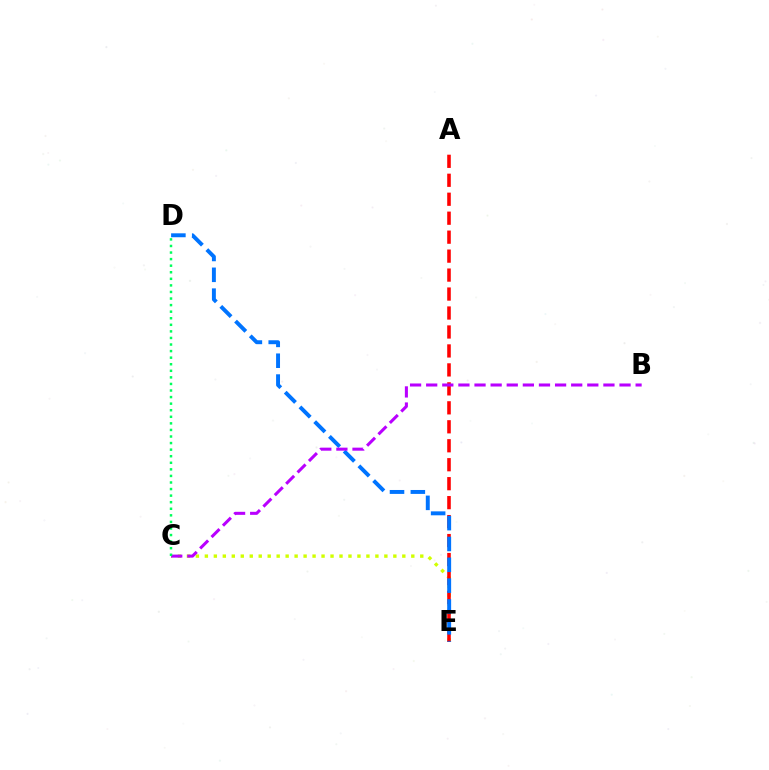{('C', 'E'): [{'color': '#d1ff00', 'line_style': 'dotted', 'thickness': 2.44}], ('A', 'E'): [{'color': '#ff0000', 'line_style': 'dashed', 'thickness': 2.58}], ('D', 'E'): [{'color': '#0074ff', 'line_style': 'dashed', 'thickness': 2.83}], ('B', 'C'): [{'color': '#b900ff', 'line_style': 'dashed', 'thickness': 2.19}], ('C', 'D'): [{'color': '#00ff5c', 'line_style': 'dotted', 'thickness': 1.79}]}